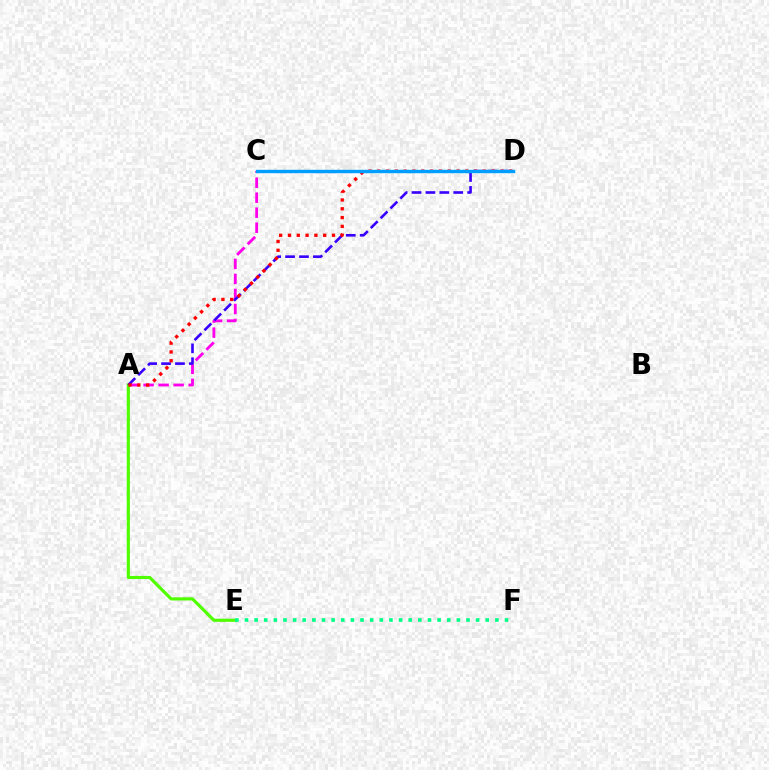{('A', 'C'): [{'color': '#ff00ed', 'line_style': 'dashed', 'thickness': 2.04}], ('A', 'E'): [{'color': '#4fff00', 'line_style': 'solid', 'thickness': 2.27}], ('E', 'F'): [{'color': '#00ff86', 'line_style': 'dotted', 'thickness': 2.62}], ('C', 'D'): [{'color': '#ffd500', 'line_style': 'dashed', 'thickness': 1.96}, {'color': '#009eff', 'line_style': 'solid', 'thickness': 2.45}], ('A', 'D'): [{'color': '#3700ff', 'line_style': 'dashed', 'thickness': 1.89}, {'color': '#ff0000', 'line_style': 'dotted', 'thickness': 2.39}]}